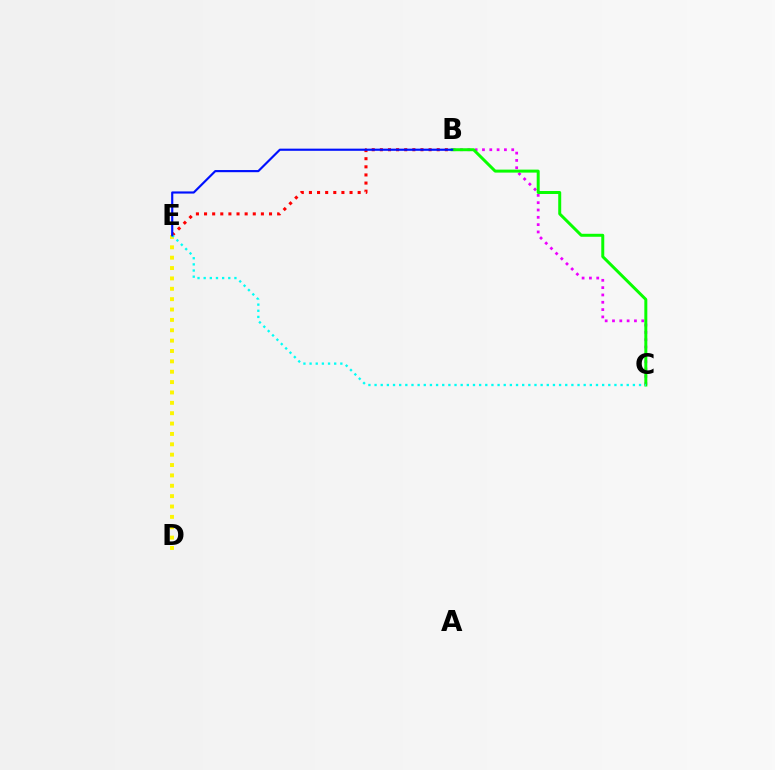{('B', 'C'): [{'color': '#ee00ff', 'line_style': 'dotted', 'thickness': 1.99}, {'color': '#08ff00', 'line_style': 'solid', 'thickness': 2.14}], ('B', 'E'): [{'color': '#ff0000', 'line_style': 'dotted', 'thickness': 2.21}, {'color': '#0010ff', 'line_style': 'solid', 'thickness': 1.55}], ('D', 'E'): [{'color': '#fcf500', 'line_style': 'dotted', 'thickness': 2.82}], ('C', 'E'): [{'color': '#00fff6', 'line_style': 'dotted', 'thickness': 1.67}]}